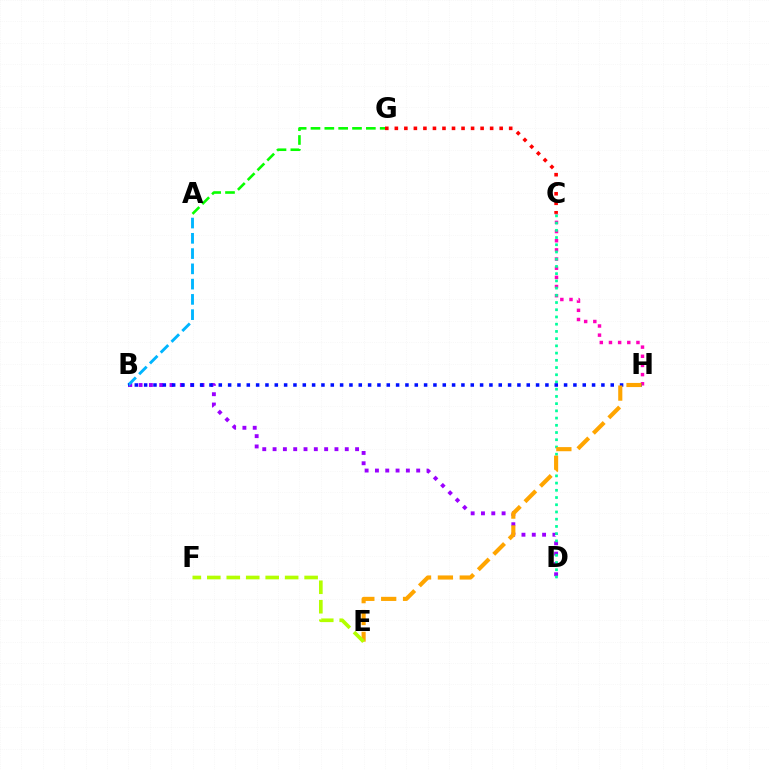{('B', 'D'): [{'color': '#9b00ff', 'line_style': 'dotted', 'thickness': 2.8}], ('C', 'H'): [{'color': '#ff00bd', 'line_style': 'dotted', 'thickness': 2.49}], ('C', 'D'): [{'color': '#00ff9d', 'line_style': 'dotted', 'thickness': 1.96}], ('A', 'B'): [{'color': '#00b5ff', 'line_style': 'dashed', 'thickness': 2.07}], ('A', 'G'): [{'color': '#08ff00', 'line_style': 'dashed', 'thickness': 1.88}], ('B', 'H'): [{'color': '#0010ff', 'line_style': 'dotted', 'thickness': 2.54}], ('C', 'G'): [{'color': '#ff0000', 'line_style': 'dotted', 'thickness': 2.59}], ('E', 'H'): [{'color': '#ffa500', 'line_style': 'dashed', 'thickness': 2.97}], ('E', 'F'): [{'color': '#b3ff00', 'line_style': 'dashed', 'thickness': 2.64}]}